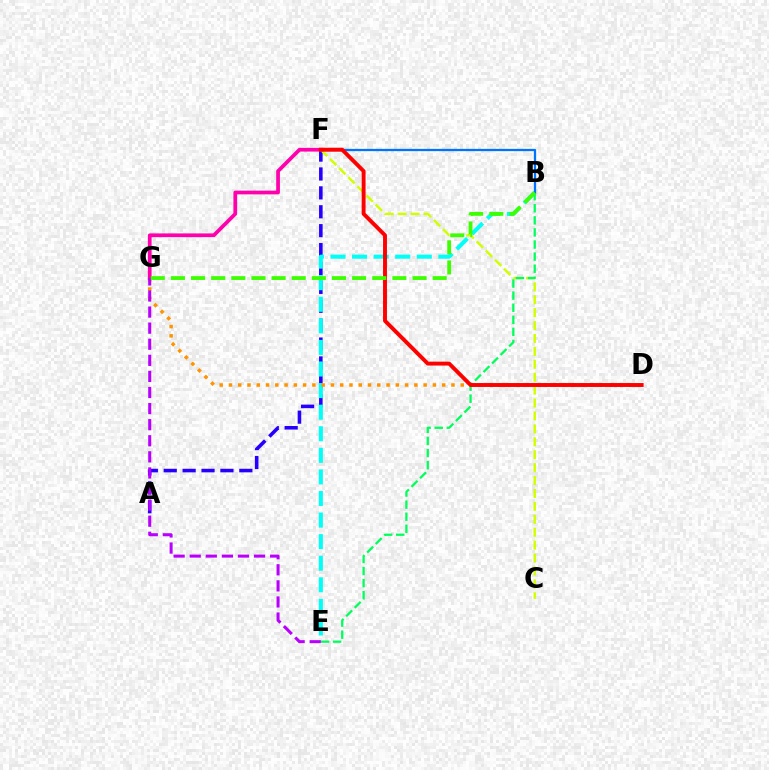{('A', 'F'): [{'color': '#2500ff', 'line_style': 'dashed', 'thickness': 2.57}], ('B', 'E'): [{'color': '#00fff6', 'line_style': 'dashed', 'thickness': 2.93}, {'color': '#00ff5c', 'line_style': 'dashed', 'thickness': 1.64}], ('D', 'G'): [{'color': '#ff9400', 'line_style': 'dotted', 'thickness': 2.52}], ('C', 'F'): [{'color': '#d1ff00', 'line_style': 'dashed', 'thickness': 1.75}], ('F', 'G'): [{'color': '#ff00ac', 'line_style': 'solid', 'thickness': 2.68}], ('B', 'F'): [{'color': '#0074ff', 'line_style': 'solid', 'thickness': 1.64}], ('E', 'G'): [{'color': '#b900ff', 'line_style': 'dashed', 'thickness': 2.19}], ('D', 'F'): [{'color': '#ff0000', 'line_style': 'solid', 'thickness': 2.81}], ('B', 'G'): [{'color': '#3dff00', 'line_style': 'dashed', 'thickness': 2.74}]}